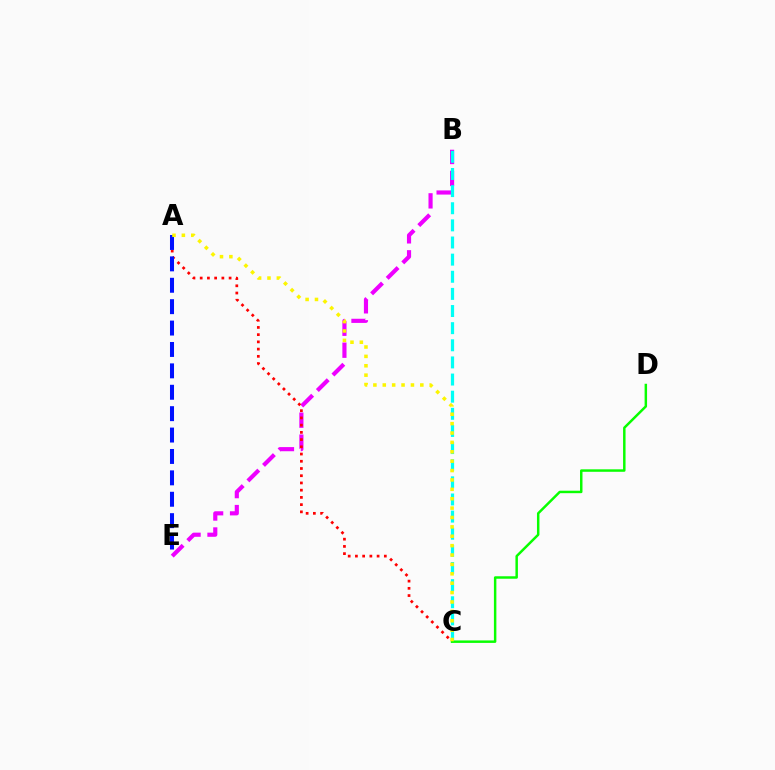{('B', 'E'): [{'color': '#ee00ff', 'line_style': 'dashed', 'thickness': 2.98}], ('A', 'C'): [{'color': '#ff0000', 'line_style': 'dotted', 'thickness': 1.96}, {'color': '#fcf500', 'line_style': 'dotted', 'thickness': 2.55}], ('A', 'E'): [{'color': '#0010ff', 'line_style': 'dashed', 'thickness': 2.91}], ('B', 'C'): [{'color': '#00fff6', 'line_style': 'dashed', 'thickness': 2.33}], ('C', 'D'): [{'color': '#08ff00', 'line_style': 'solid', 'thickness': 1.78}]}